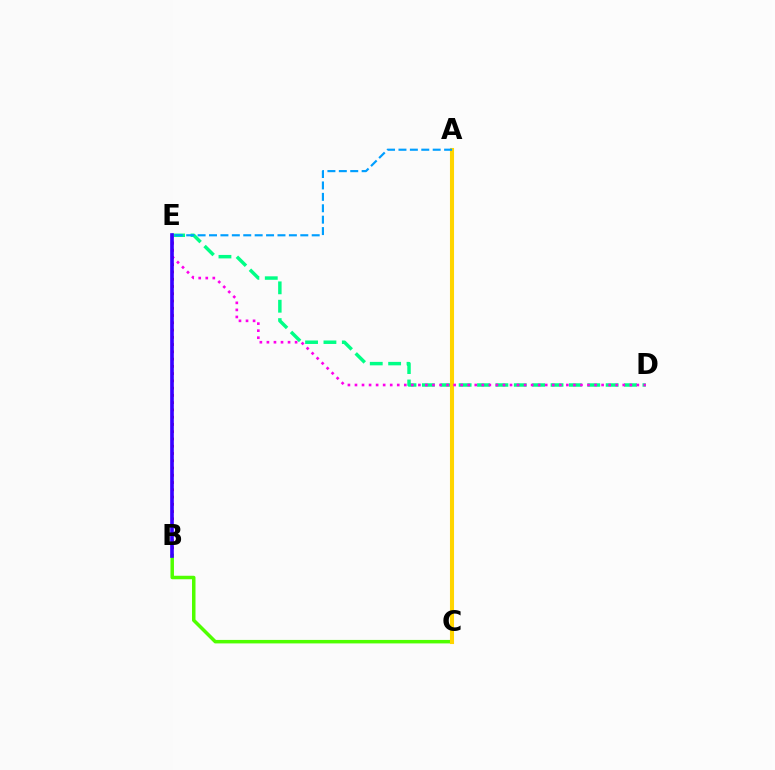{('B', 'E'): [{'color': '#ff0000', 'line_style': 'dotted', 'thickness': 1.97}, {'color': '#3700ff', 'line_style': 'solid', 'thickness': 2.63}], ('D', 'E'): [{'color': '#00ff86', 'line_style': 'dashed', 'thickness': 2.5}, {'color': '#ff00ed', 'line_style': 'dotted', 'thickness': 1.91}], ('B', 'C'): [{'color': '#4fff00', 'line_style': 'solid', 'thickness': 2.51}], ('A', 'C'): [{'color': '#ffd500', 'line_style': 'solid', 'thickness': 2.94}], ('A', 'E'): [{'color': '#009eff', 'line_style': 'dashed', 'thickness': 1.55}]}